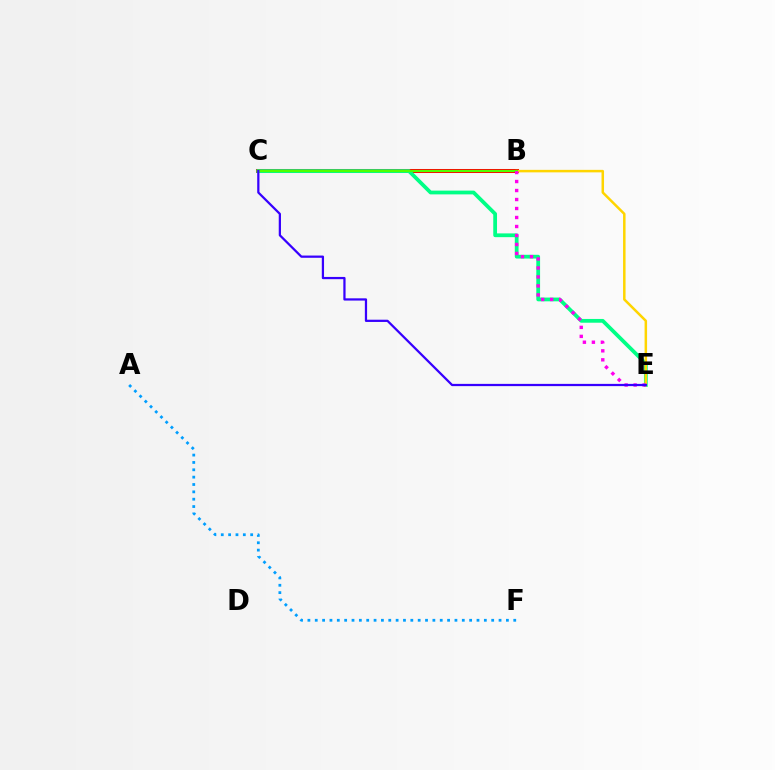{('A', 'F'): [{'color': '#009eff', 'line_style': 'dotted', 'thickness': 2.0}], ('B', 'C'): [{'color': '#ff0000', 'line_style': 'solid', 'thickness': 2.9}, {'color': '#4fff00', 'line_style': 'solid', 'thickness': 1.59}], ('C', 'E'): [{'color': '#00ff86', 'line_style': 'solid', 'thickness': 2.71}, {'color': '#3700ff', 'line_style': 'solid', 'thickness': 1.62}], ('B', 'E'): [{'color': '#ffd500', 'line_style': 'solid', 'thickness': 1.8}, {'color': '#ff00ed', 'line_style': 'dotted', 'thickness': 2.44}]}